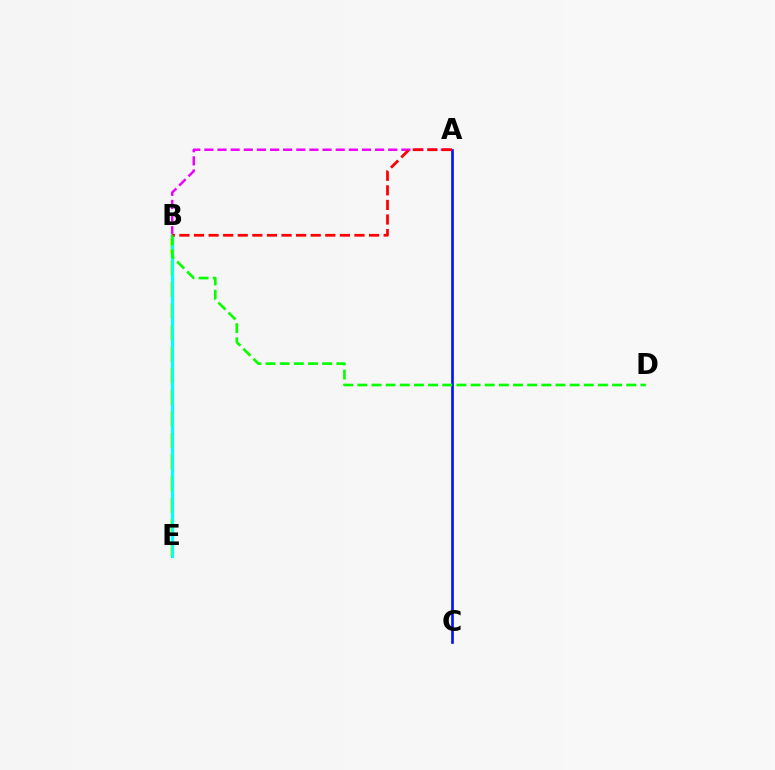{('A', 'B'): [{'color': '#ee00ff', 'line_style': 'dashed', 'thickness': 1.78}, {'color': '#ff0000', 'line_style': 'dashed', 'thickness': 1.98}], ('B', 'E'): [{'color': '#fcf500', 'line_style': 'dashed', 'thickness': 2.93}, {'color': '#00fff6', 'line_style': 'solid', 'thickness': 2.29}], ('A', 'C'): [{'color': '#0010ff', 'line_style': 'solid', 'thickness': 1.9}], ('B', 'D'): [{'color': '#08ff00', 'line_style': 'dashed', 'thickness': 1.92}]}